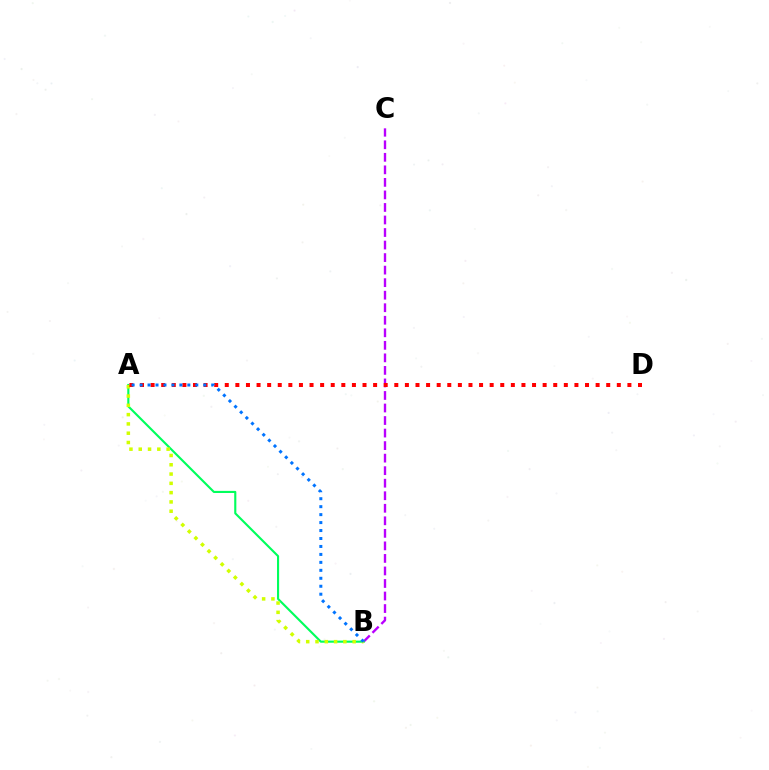{('B', 'C'): [{'color': '#b900ff', 'line_style': 'dashed', 'thickness': 1.7}], ('A', 'B'): [{'color': '#00ff5c', 'line_style': 'solid', 'thickness': 1.53}, {'color': '#d1ff00', 'line_style': 'dotted', 'thickness': 2.52}, {'color': '#0074ff', 'line_style': 'dotted', 'thickness': 2.16}], ('A', 'D'): [{'color': '#ff0000', 'line_style': 'dotted', 'thickness': 2.88}]}